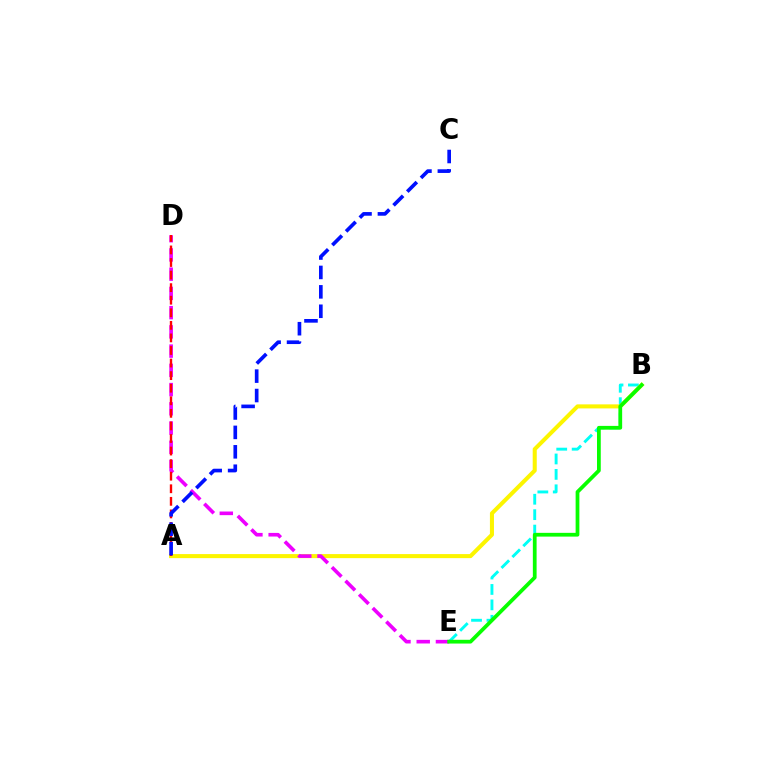{('B', 'E'): [{'color': '#00fff6', 'line_style': 'dashed', 'thickness': 2.09}, {'color': '#08ff00', 'line_style': 'solid', 'thickness': 2.71}], ('A', 'B'): [{'color': '#fcf500', 'line_style': 'solid', 'thickness': 2.91}], ('D', 'E'): [{'color': '#ee00ff', 'line_style': 'dashed', 'thickness': 2.61}], ('A', 'D'): [{'color': '#ff0000', 'line_style': 'dashed', 'thickness': 1.71}], ('A', 'C'): [{'color': '#0010ff', 'line_style': 'dashed', 'thickness': 2.64}]}